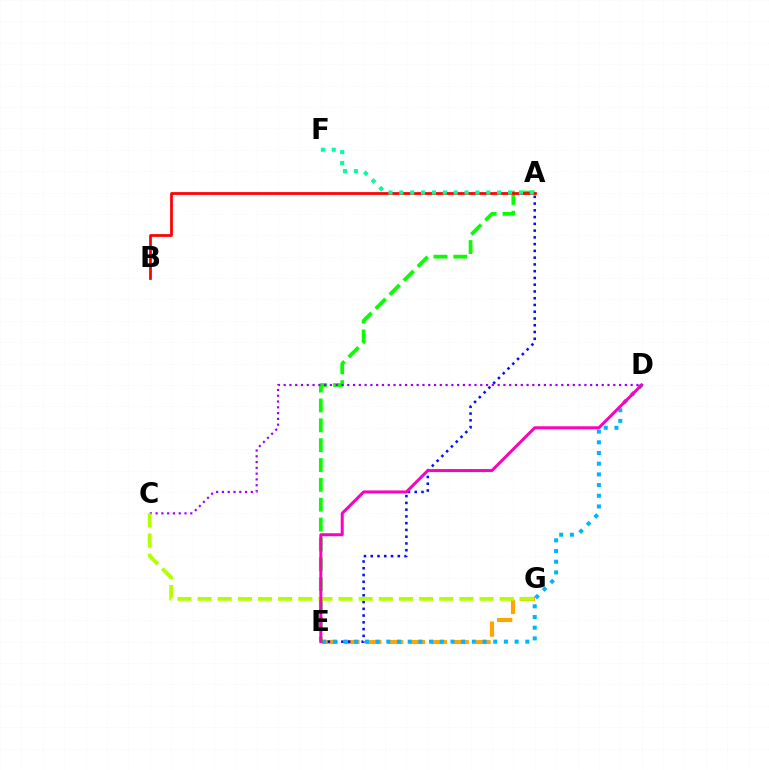{('E', 'G'): [{'color': '#ffa500', 'line_style': 'dashed', 'thickness': 2.97}], ('A', 'E'): [{'color': '#0010ff', 'line_style': 'dotted', 'thickness': 1.84}, {'color': '#08ff00', 'line_style': 'dashed', 'thickness': 2.7}], ('D', 'E'): [{'color': '#00b5ff', 'line_style': 'dotted', 'thickness': 2.9}, {'color': '#ff00bd', 'line_style': 'solid', 'thickness': 2.17}], ('C', 'D'): [{'color': '#9b00ff', 'line_style': 'dotted', 'thickness': 1.57}], ('C', 'G'): [{'color': '#b3ff00', 'line_style': 'dashed', 'thickness': 2.74}], ('A', 'B'): [{'color': '#ff0000', 'line_style': 'solid', 'thickness': 1.97}], ('A', 'F'): [{'color': '#00ff9d', 'line_style': 'dotted', 'thickness': 2.95}]}